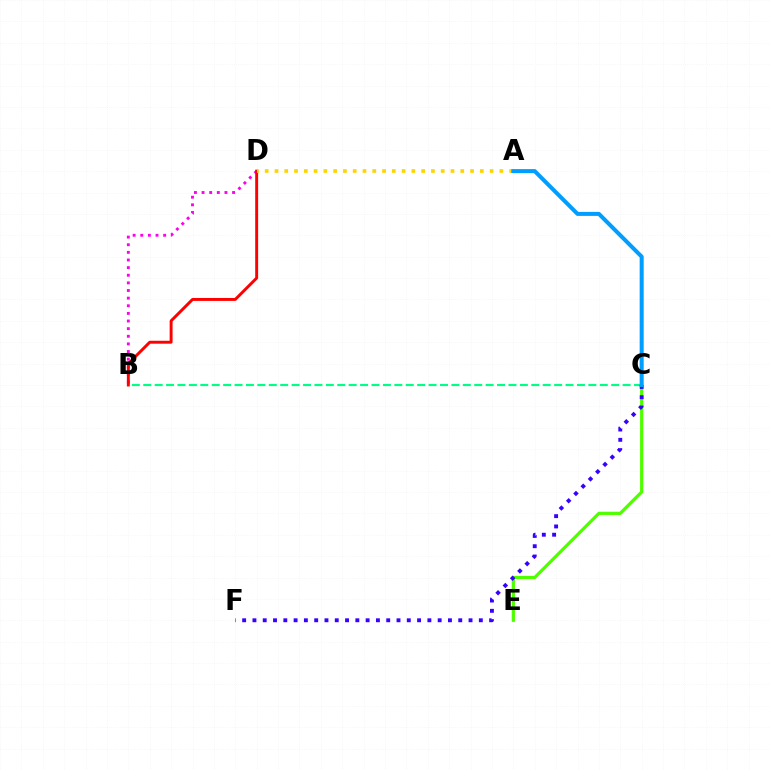{('B', 'D'): [{'color': '#ff00ed', 'line_style': 'dotted', 'thickness': 2.07}, {'color': '#ff0000', 'line_style': 'solid', 'thickness': 2.11}], ('C', 'E'): [{'color': '#4fff00', 'line_style': 'solid', 'thickness': 2.31}], ('B', 'C'): [{'color': '#00ff86', 'line_style': 'dashed', 'thickness': 1.55}], ('C', 'F'): [{'color': '#3700ff', 'line_style': 'dotted', 'thickness': 2.8}], ('A', 'D'): [{'color': '#ffd500', 'line_style': 'dotted', 'thickness': 2.66}], ('A', 'C'): [{'color': '#009eff', 'line_style': 'solid', 'thickness': 2.9}]}